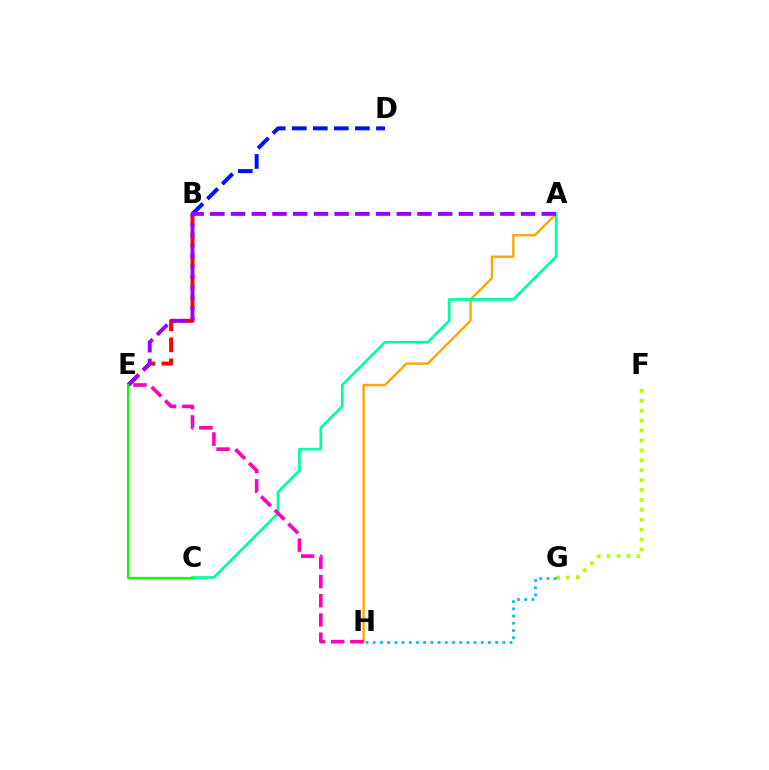{('A', 'H'): [{'color': '#ffa500', 'line_style': 'solid', 'thickness': 1.7}], ('A', 'C'): [{'color': '#00ff9d', 'line_style': 'solid', 'thickness': 1.96}], ('B', 'E'): [{'color': '#ff0000', 'line_style': 'dashed', 'thickness': 2.86}], ('F', 'G'): [{'color': '#b3ff00', 'line_style': 'dotted', 'thickness': 2.69}], ('E', 'H'): [{'color': '#ff00bd', 'line_style': 'dashed', 'thickness': 2.62}], ('G', 'H'): [{'color': '#00b5ff', 'line_style': 'dotted', 'thickness': 1.96}], ('B', 'D'): [{'color': '#0010ff', 'line_style': 'dashed', 'thickness': 2.86}], ('A', 'E'): [{'color': '#9b00ff', 'line_style': 'dashed', 'thickness': 2.81}], ('C', 'E'): [{'color': '#08ff00', 'line_style': 'solid', 'thickness': 1.59}]}